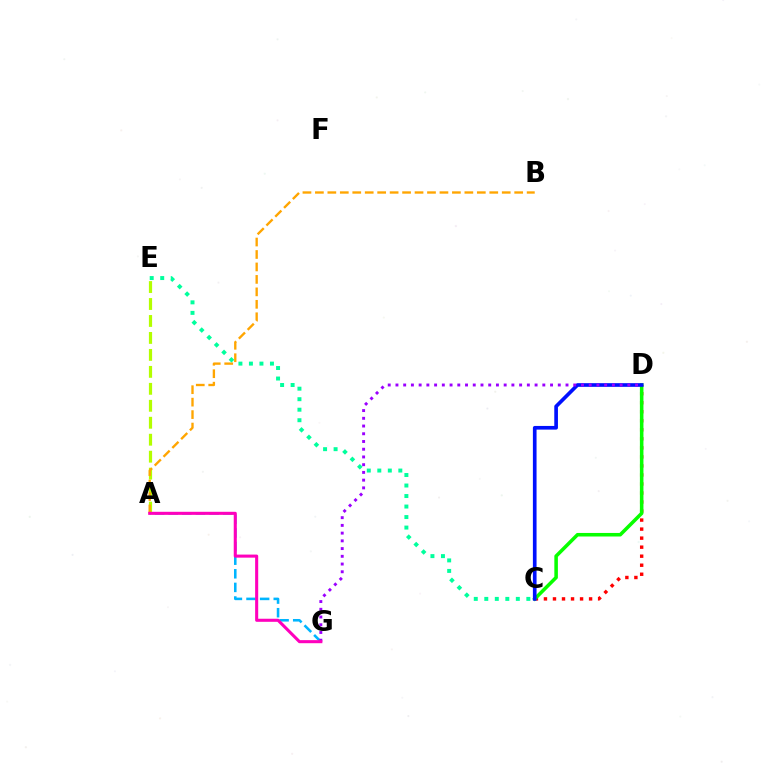{('C', 'D'): [{'color': '#ff0000', 'line_style': 'dotted', 'thickness': 2.45}, {'color': '#08ff00', 'line_style': 'solid', 'thickness': 2.55}, {'color': '#0010ff', 'line_style': 'solid', 'thickness': 2.64}], ('A', 'E'): [{'color': '#b3ff00', 'line_style': 'dashed', 'thickness': 2.3}], ('A', 'G'): [{'color': '#00b5ff', 'line_style': 'dashed', 'thickness': 1.85}, {'color': '#ff00bd', 'line_style': 'solid', 'thickness': 2.21}], ('D', 'G'): [{'color': '#9b00ff', 'line_style': 'dotted', 'thickness': 2.1}], ('A', 'B'): [{'color': '#ffa500', 'line_style': 'dashed', 'thickness': 1.69}], ('C', 'E'): [{'color': '#00ff9d', 'line_style': 'dotted', 'thickness': 2.86}]}